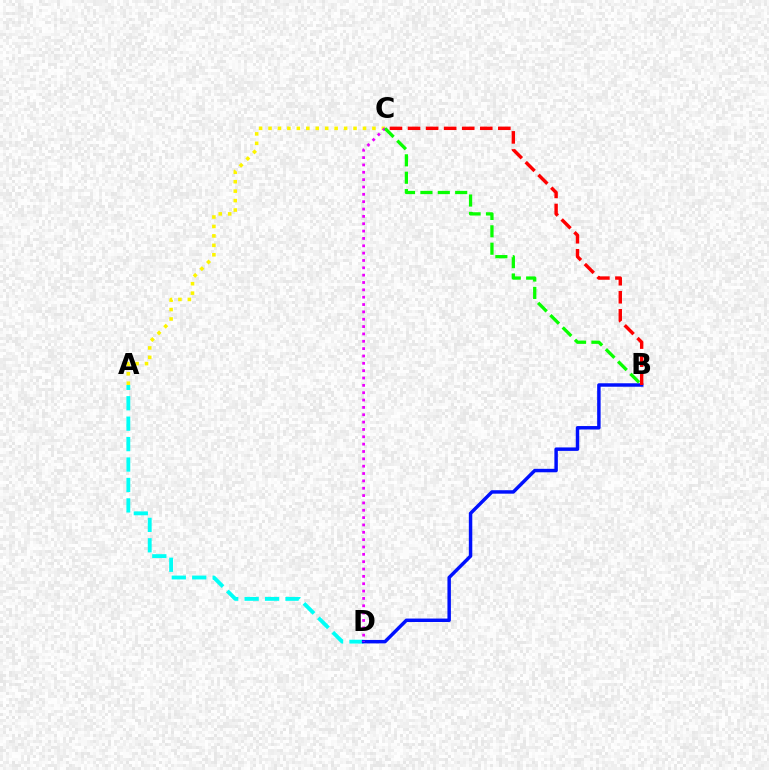{('A', 'D'): [{'color': '#00fff6', 'line_style': 'dashed', 'thickness': 2.77}], ('B', 'D'): [{'color': '#0010ff', 'line_style': 'solid', 'thickness': 2.49}], ('A', 'C'): [{'color': '#fcf500', 'line_style': 'dotted', 'thickness': 2.57}], ('C', 'D'): [{'color': '#ee00ff', 'line_style': 'dotted', 'thickness': 2.0}], ('B', 'C'): [{'color': '#ff0000', 'line_style': 'dashed', 'thickness': 2.45}, {'color': '#08ff00', 'line_style': 'dashed', 'thickness': 2.36}]}